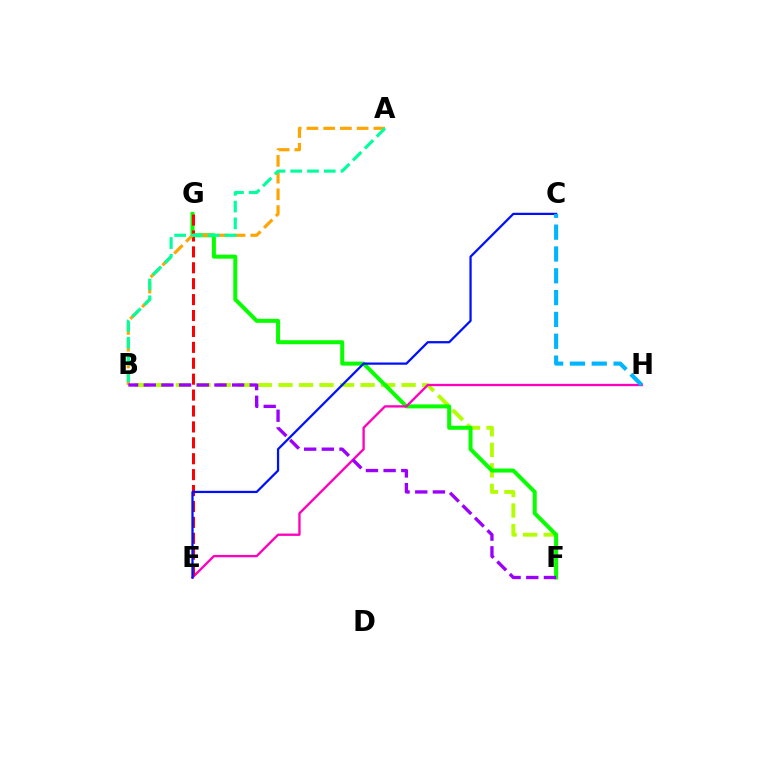{('B', 'F'): [{'color': '#b3ff00', 'line_style': 'dashed', 'thickness': 2.79}, {'color': '#9b00ff', 'line_style': 'dashed', 'thickness': 2.4}], ('F', 'G'): [{'color': '#08ff00', 'line_style': 'solid', 'thickness': 2.88}], ('E', 'H'): [{'color': '#ff00bd', 'line_style': 'solid', 'thickness': 1.67}], ('E', 'G'): [{'color': '#ff0000', 'line_style': 'dashed', 'thickness': 2.16}], ('C', 'E'): [{'color': '#0010ff', 'line_style': 'solid', 'thickness': 1.63}], ('A', 'B'): [{'color': '#ffa500', 'line_style': 'dashed', 'thickness': 2.27}, {'color': '#00ff9d', 'line_style': 'dashed', 'thickness': 2.28}], ('C', 'H'): [{'color': '#00b5ff', 'line_style': 'dashed', 'thickness': 2.97}]}